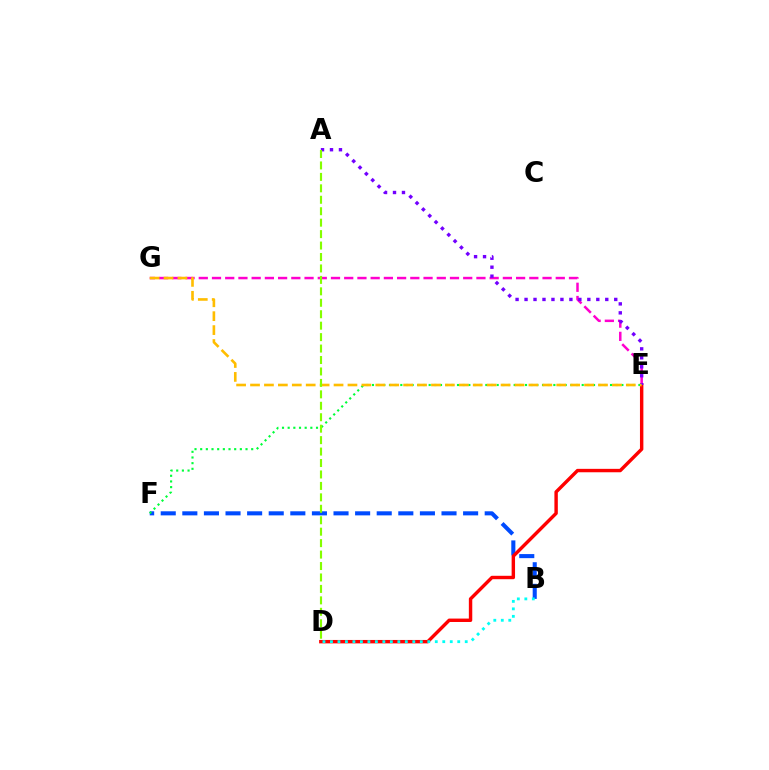{('B', 'F'): [{'color': '#004bff', 'line_style': 'dashed', 'thickness': 2.93}], ('E', 'G'): [{'color': '#ff00cf', 'line_style': 'dashed', 'thickness': 1.8}, {'color': '#ffbd00', 'line_style': 'dashed', 'thickness': 1.89}], ('D', 'E'): [{'color': '#ff0000', 'line_style': 'solid', 'thickness': 2.46}], ('E', 'F'): [{'color': '#00ff39', 'line_style': 'dotted', 'thickness': 1.54}], ('B', 'D'): [{'color': '#00fff6', 'line_style': 'dotted', 'thickness': 2.03}], ('A', 'E'): [{'color': '#7200ff', 'line_style': 'dotted', 'thickness': 2.44}], ('A', 'D'): [{'color': '#84ff00', 'line_style': 'dashed', 'thickness': 1.55}]}